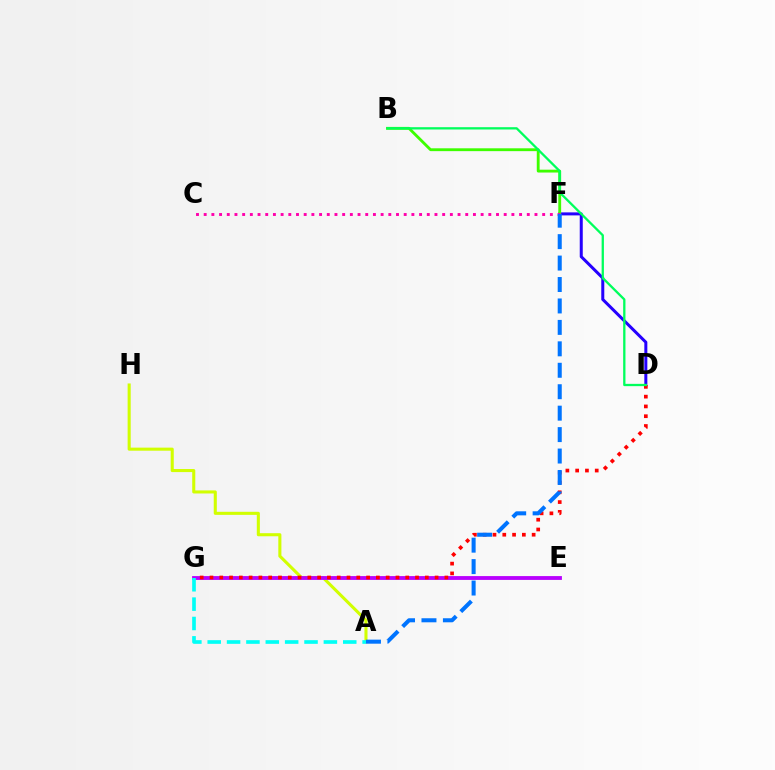{('A', 'H'): [{'color': '#d1ff00', 'line_style': 'solid', 'thickness': 2.21}], ('D', 'F'): [{'color': '#2500ff', 'line_style': 'solid', 'thickness': 2.17}], ('E', 'G'): [{'color': '#ff9400', 'line_style': 'solid', 'thickness': 1.59}, {'color': '#b900ff', 'line_style': 'solid', 'thickness': 2.75}], ('D', 'G'): [{'color': '#ff0000', 'line_style': 'dotted', 'thickness': 2.66}], ('B', 'F'): [{'color': '#3dff00', 'line_style': 'solid', 'thickness': 2.05}], ('C', 'F'): [{'color': '#ff00ac', 'line_style': 'dotted', 'thickness': 2.09}], ('A', 'F'): [{'color': '#0074ff', 'line_style': 'dashed', 'thickness': 2.91}], ('A', 'G'): [{'color': '#00fff6', 'line_style': 'dashed', 'thickness': 2.63}], ('B', 'D'): [{'color': '#00ff5c', 'line_style': 'solid', 'thickness': 1.65}]}